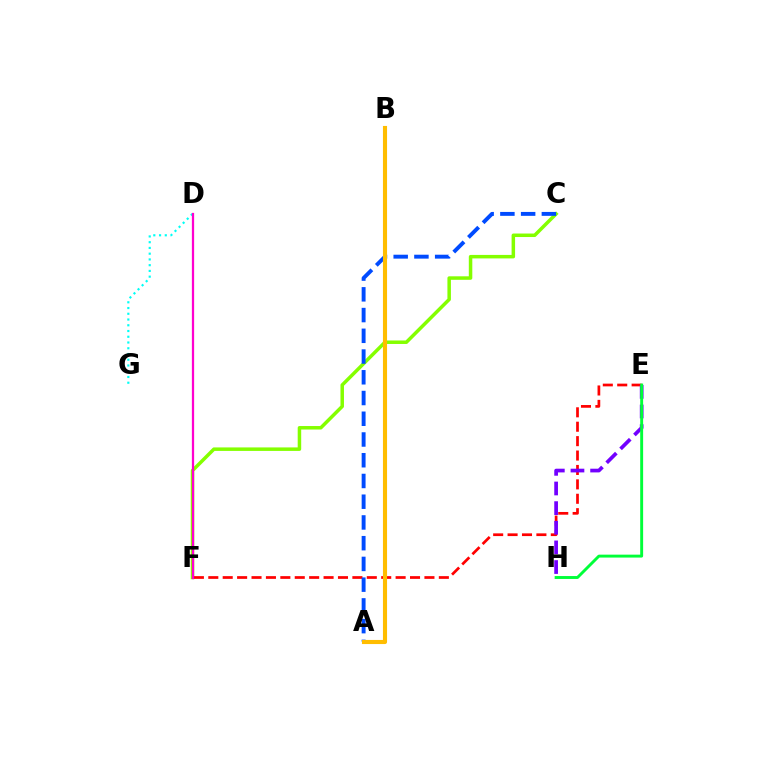{('C', 'F'): [{'color': '#84ff00', 'line_style': 'solid', 'thickness': 2.52}], ('D', 'G'): [{'color': '#00fff6', 'line_style': 'dotted', 'thickness': 1.56}], ('E', 'F'): [{'color': '#ff0000', 'line_style': 'dashed', 'thickness': 1.96}], ('D', 'F'): [{'color': '#ff00cf', 'line_style': 'solid', 'thickness': 1.62}], ('A', 'C'): [{'color': '#004bff', 'line_style': 'dashed', 'thickness': 2.82}], ('E', 'H'): [{'color': '#7200ff', 'line_style': 'dashed', 'thickness': 2.67}, {'color': '#00ff39', 'line_style': 'solid', 'thickness': 2.1}], ('A', 'B'): [{'color': '#ffbd00', 'line_style': 'solid', 'thickness': 2.96}]}